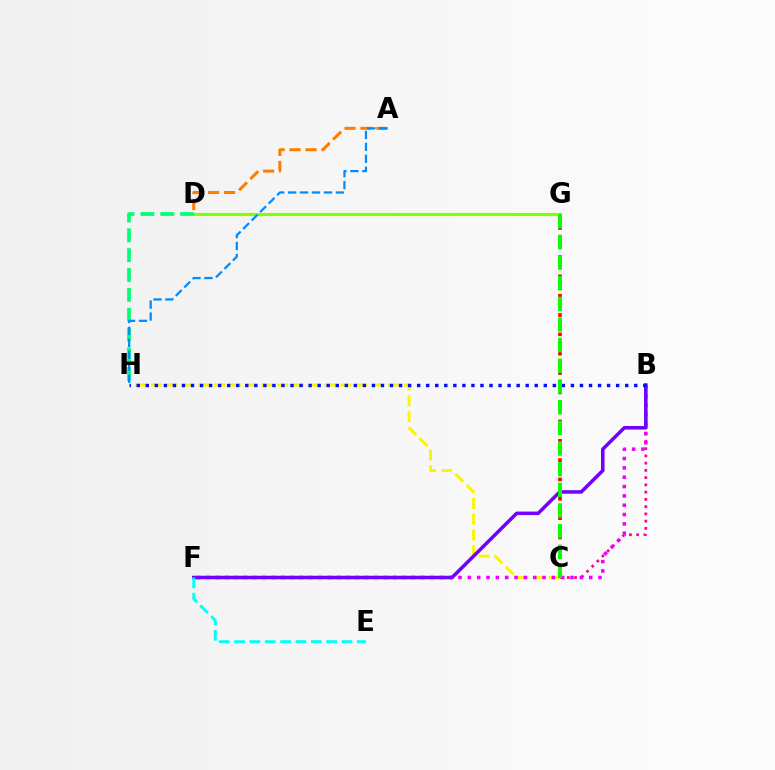{('D', 'G'): [{'color': '#84ff00', 'line_style': 'solid', 'thickness': 2.26}], ('B', 'C'): [{'color': '#ff0094', 'line_style': 'dotted', 'thickness': 1.97}], ('C', 'H'): [{'color': '#fcf500', 'line_style': 'dashed', 'thickness': 2.14}], ('B', 'F'): [{'color': '#ee00ff', 'line_style': 'dotted', 'thickness': 2.54}, {'color': '#7200ff', 'line_style': 'solid', 'thickness': 2.55}], ('D', 'H'): [{'color': '#00ff74', 'line_style': 'dashed', 'thickness': 2.7}], ('A', 'D'): [{'color': '#ff7c00', 'line_style': 'dashed', 'thickness': 2.17}], ('B', 'H'): [{'color': '#0010ff', 'line_style': 'dotted', 'thickness': 2.46}], ('C', 'G'): [{'color': '#ff0000', 'line_style': 'dotted', 'thickness': 2.63}, {'color': '#08ff00', 'line_style': 'dashed', 'thickness': 2.81}], ('E', 'F'): [{'color': '#00fff6', 'line_style': 'dashed', 'thickness': 2.08}], ('A', 'H'): [{'color': '#008cff', 'line_style': 'dashed', 'thickness': 1.62}]}